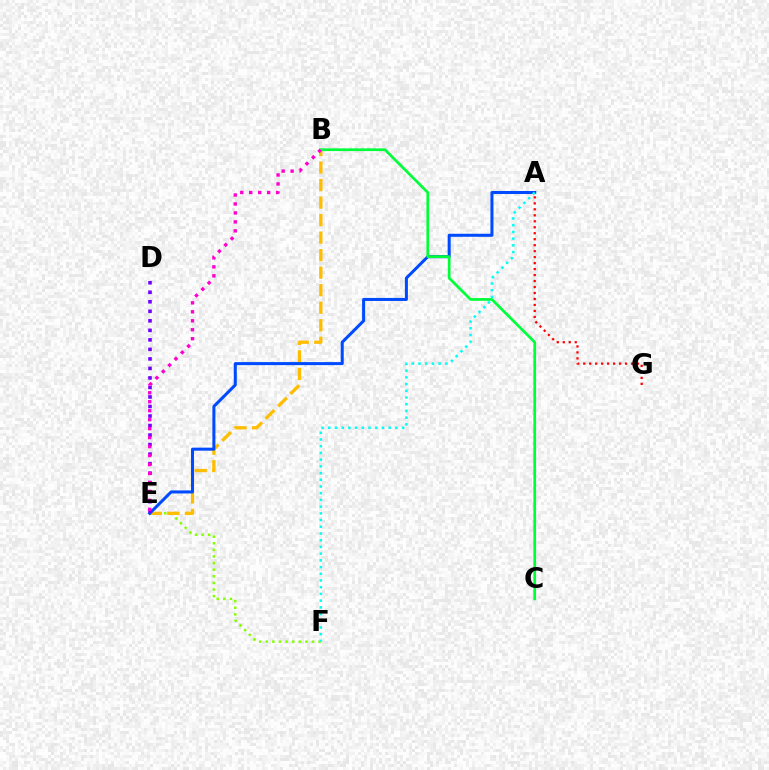{('A', 'G'): [{'color': '#ff0000', 'line_style': 'dotted', 'thickness': 1.62}], ('E', 'F'): [{'color': '#84ff00', 'line_style': 'dotted', 'thickness': 1.79}], ('B', 'E'): [{'color': '#ffbd00', 'line_style': 'dashed', 'thickness': 2.38}, {'color': '#ff00cf', 'line_style': 'dotted', 'thickness': 2.44}], ('A', 'E'): [{'color': '#004bff', 'line_style': 'solid', 'thickness': 2.18}], ('B', 'C'): [{'color': '#00ff39', 'line_style': 'solid', 'thickness': 1.95}], ('D', 'E'): [{'color': '#7200ff', 'line_style': 'dotted', 'thickness': 2.59}], ('A', 'F'): [{'color': '#00fff6', 'line_style': 'dotted', 'thickness': 1.82}]}